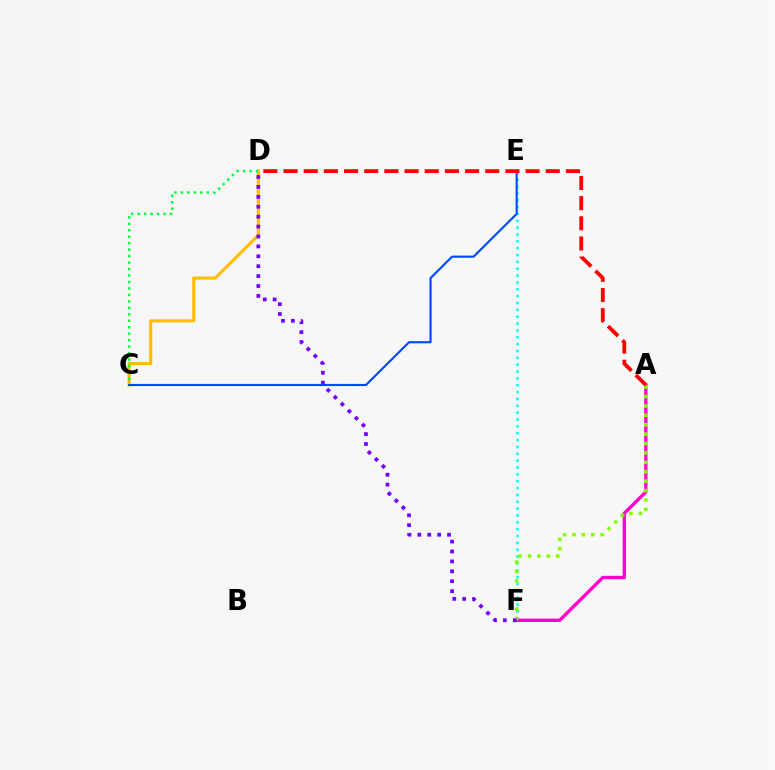{('C', 'D'): [{'color': '#ffbd00', 'line_style': 'solid', 'thickness': 2.23}, {'color': '#00ff39', 'line_style': 'dotted', 'thickness': 1.76}], ('E', 'F'): [{'color': '#00fff6', 'line_style': 'dotted', 'thickness': 1.86}], ('C', 'E'): [{'color': '#004bff', 'line_style': 'solid', 'thickness': 1.55}], ('A', 'F'): [{'color': '#ff00cf', 'line_style': 'solid', 'thickness': 2.41}, {'color': '#84ff00', 'line_style': 'dotted', 'thickness': 2.56}], ('A', 'D'): [{'color': '#ff0000', 'line_style': 'dashed', 'thickness': 2.74}], ('D', 'F'): [{'color': '#7200ff', 'line_style': 'dotted', 'thickness': 2.69}]}